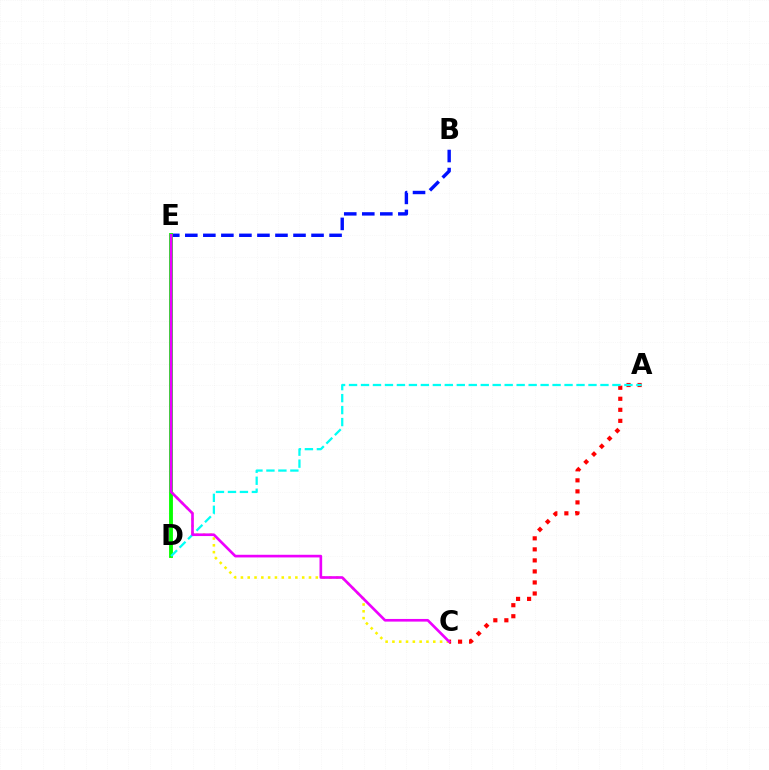{('C', 'E'): [{'color': '#fcf500', 'line_style': 'dotted', 'thickness': 1.85}, {'color': '#ee00ff', 'line_style': 'solid', 'thickness': 1.91}], ('B', 'E'): [{'color': '#0010ff', 'line_style': 'dashed', 'thickness': 2.45}], ('A', 'C'): [{'color': '#ff0000', 'line_style': 'dotted', 'thickness': 3.0}], ('D', 'E'): [{'color': '#08ff00', 'line_style': 'solid', 'thickness': 2.77}], ('A', 'D'): [{'color': '#00fff6', 'line_style': 'dashed', 'thickness': 1.63}]}